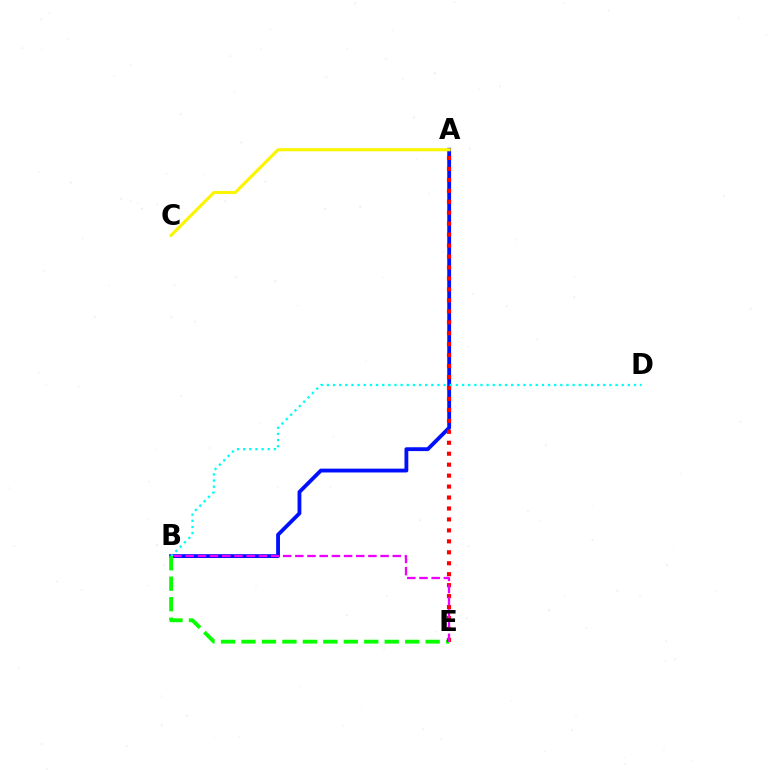{('A', 'B'): [{'color': '#0010ff', 'line_style': 'solid', 'thickness': 2.76}], ('B', 'E'): [{'color': '#08ff00', 'line_style': 'dashed', 'thickness': 2.78}, {'color': '#ee00ff', 'line_style': 'dashed', 'thickness': 1.65}], ('A', 'E'): [{'color': '#ff0000', 'line_style': 'dotted', 'thickness': 2.98}], ('A', 'C'): [{'color': '#fcf500', 'line_style': 'solid', 'thickness': 2.24}], ('B', 'D'): [{'color': '#00fff6', 'line_style': 'dotted', 'thickness': 1.67}]}